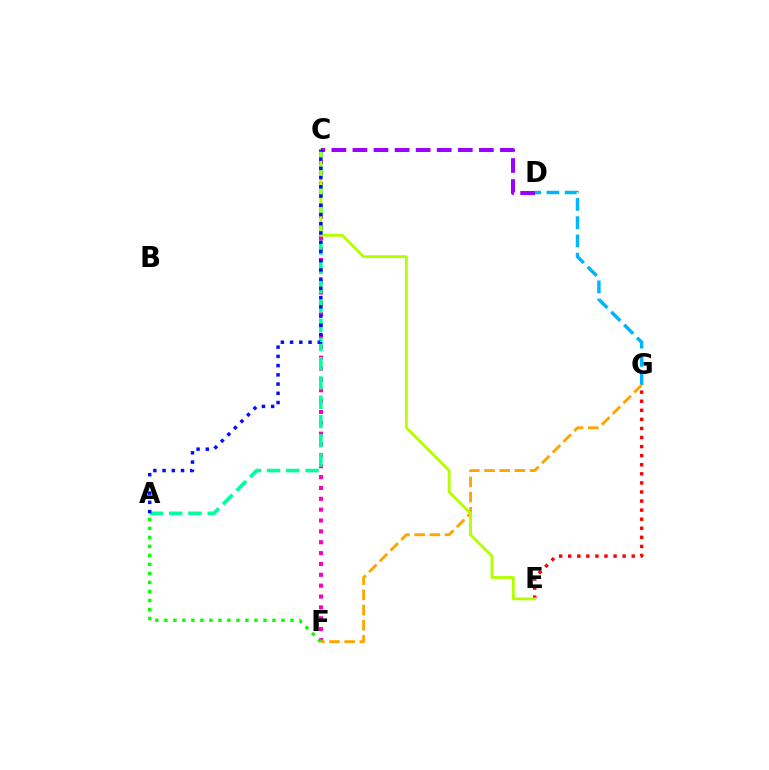{('C', 'F'): [{'color': '#ff00bd', 'line_style': 'dotted', 'thickness': 2.95}], ('D', 'G'): [{'color': '#00b5ff', 'line_style': 'dashed', 'thickness': 2.48}], ('A', 'F'): [{'color': '#08ff00', 'line_style': 'dotted', 'thickness': 2.45}], ('E', 'G'): [{'color': '#ff0000', 'line_style': 'dotted', 'thickness': 2.47}], ('F', 'G'): [{'color': '#ffa500', 'line_style': 'dashed', 'thickness': 2.06}], ('A', 'C'): [{'color': '#00ff9d', 'line_style': 'dashed', 'thickness': 2.62}, {'color': '#0010ff', 'line_style': 'dotted', 'thickness': 2.51}], ('C', 'E'): [{'color': '#b3ff00', 'line_style': 'solid', 'thickness': 2.04}], ('C', 'D'): [{'color': '#9b00ff', 'line_style': 'dashed', 'thickness': 2.86}]}